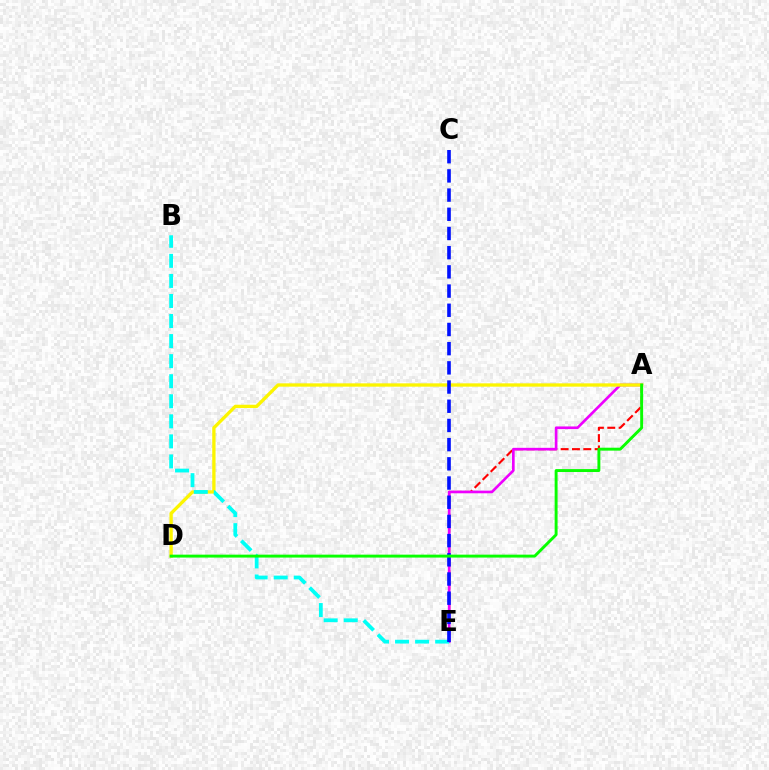{('A', 'E'): [{'color': '#ff0000', 'line_style': 'dashed', 'thickness': 1.54}, {'color': '#ee00ff', 'line_style': 'solid', 'thickness': 1.92}], ('A', 'D'): [{'color': '#fcf500', 'line_style': 'solid', 'thickness': 2.39}, {'color': '#08ff00', 'line_style': 'solid', 'thickness': 2.1}], ('B', 'E'): [{'color': '#00fff6', 'line_style': 'dashed', 'thickness': 2.72}], ('C', 'E'): [{'color': '#0010ff', 'line_style': 'dashed', 'thickness': 2.61}]}